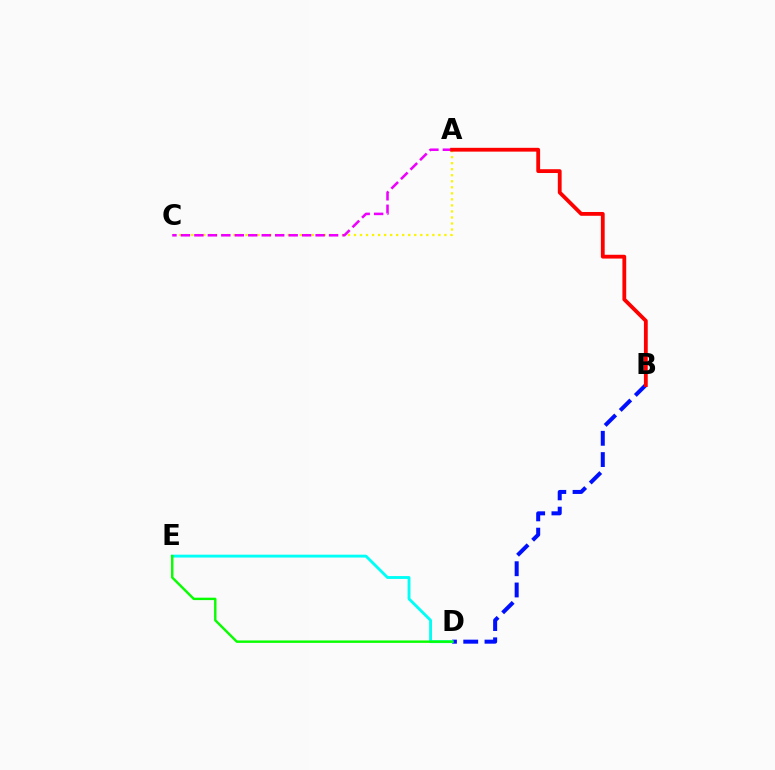{('A', 'C'): [{'color': '#fcf500', 'line_style': 'dotted', 'thickness': 1.64}, {'color': '#ee00ff', 'line_style': 'dashed', 'thickness': 1.83}], ('B', 'D'): [{'color': '#0010ff', 'line_style': 'dashed', 'thickness': 2.89}], ('D', 'E'): [{'color': '#00fff6', 'line_style': 'solid', 'thickness': 2.06}, {'color': '#08ff00', 'line_style': 'solid', 'thickness': 1.74}], ('A', 'B'): [{'color': '#ff0000', 'line_style': 'solid', 'thickness': 2.74}]}